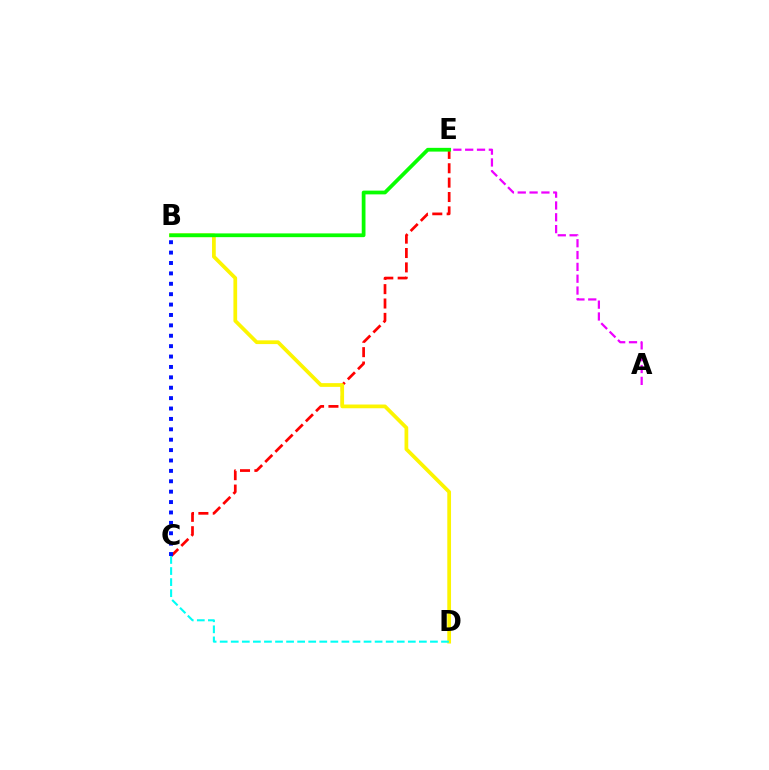{('C', 'E'): [{'color': '#ff0000', 'line_style': 'dashed', 'thickness': 1.95}], ('A', 'E'): [{'color': '#ee00ff', 'line_style': 'dashed', 'thickness': 1.61}], ('B', 'D'): [{'color': '#fcf500', 'line_style': 'solid', 'thickness': 2.69}], ('B', 'E'): [{'color': '#08ff00', 'line_style': 'solid', 'thickness': 2.7}], ('C', 'D'): [{'color': '#00fff6', 'line_style': 'dashed', 'thickness': 1.5}], ('B', 'C'): [{'color': '#0010ff', 'line_style': 'dotted', 'thickness': 2.82}]}